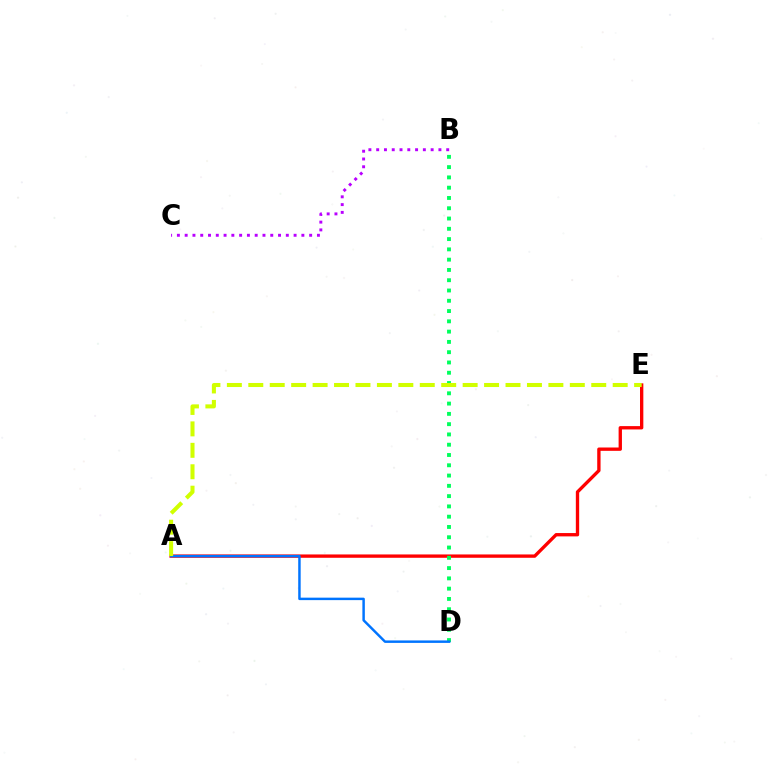{('A', 'E'): [{'color': '#ff0000', 'line_style': 'solid', 'thickness': 2.4}, {'color': '#d1ff00', 'line_style': 'dashed', 'thickness': 2.91}], ('B', 'D'): [{'color': '#00ff5c', 'line_style': 'dotted', 'thickness': 2.79}], ('A', 'D'): [{'color': '#0074ff', 'line_style': 'solid', 'thickness': 1.77}], ('B', 'C'): [{'color': '#b900ff', 'line_style': 'dotted', 'thickness': 2.11}]}